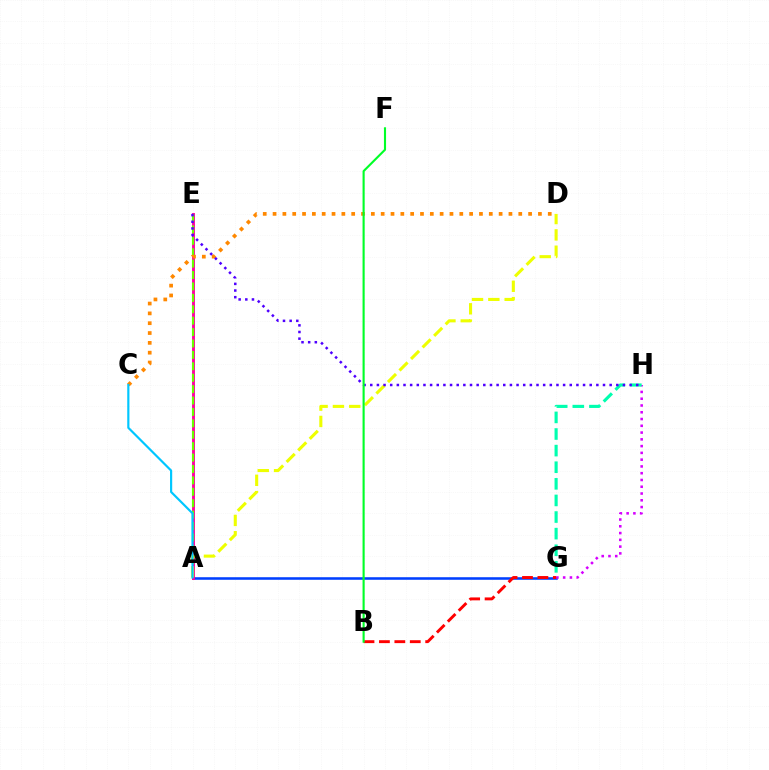{('A', 'G'): [{'color': '#003fff', 'line_style': 'solid', 'thickness': 1.84}], ('G', 'H'): [{'color': '#d600ff', 'line_style': 'dotted', 'thickness': 1.84}, {'color': '#00ffaf', 'line_style': 'dashed', 'thickness': 2.26}], ('A', 'E'): [{'color': '#ff00a0', 'line_style': 'solid', 'thickness': 2.08}, {'color': '#66ff00', 'line_style': 'dashed', 'thickness': 1.55}], ('C', 'D'): [{'color': '#ff8800', 'line_style': 'dotted', 'thickness': 2.67}], ('B', 'G'): [{'color': '#ff0000', 'line_style': 'dashed', 'thickness': 2.1}], ('A', 'D'): [{'color': '#eeff00', 'line_style': 'dashed', 'thickness': 2.22}], ('A', 'C'): [{'color': '#00c7ff', 'line_style': 'solid', 'thickness': 1.57}], ('E', 'H'): [{'color': '#4f00ff', 'line_style': 'dotted', 'thickness': 1.81}], ('B', 'F'): [{'color': '#00ff27', 'line_style': 'solid', 'thickness': 1.53}]}